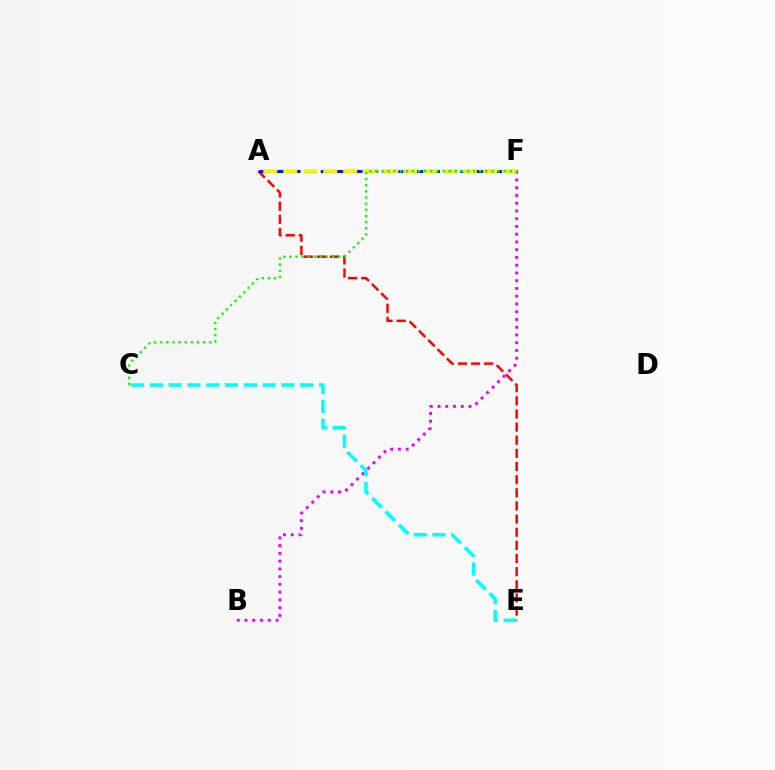{('B', 'F'): [{'color': '#ee00ff', 'line_style': 'dotted', 'thickness': 2.11}], ('A', 'E'): [{'color': '#ff0000', 'line_style': 'dashed', 'thickness': 1.79}], ('A', 'F'): [{'color': '#0010ff', 'line_style': 'dashed', 'thickness': 2.1}, {'color': '#fcf500', 'line_style': 'dashed', 'thickness': 2.71}], ('C', 'F'): [{'color': '#08ff00', 'line_style': 'dotted', 'thickness': 1.66}], ('C', 'E'): [{'color': '#00fff6', 'line_style': 'dashed', 'thickness': 2.55}]}